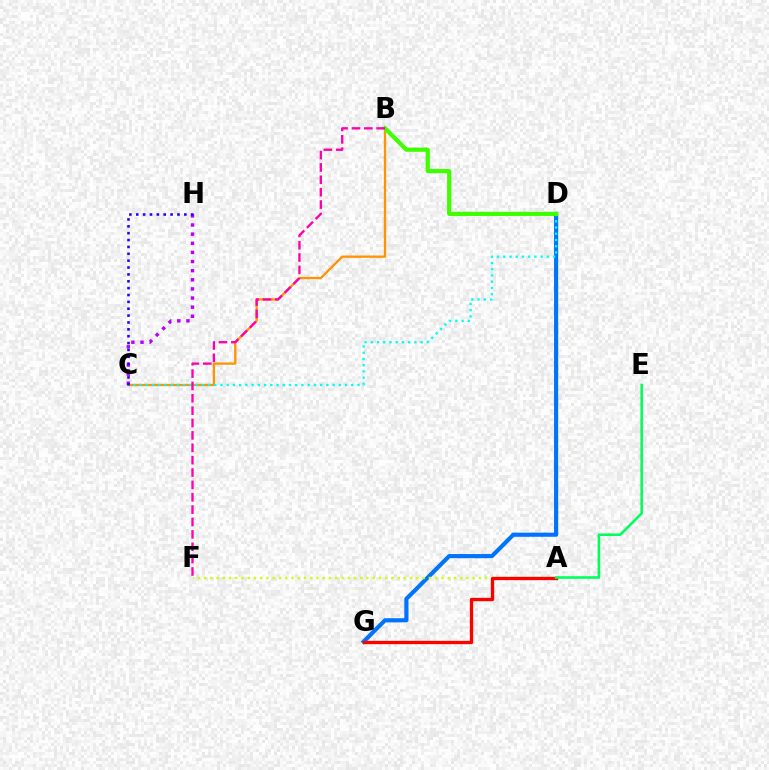{('C', 'H'): [{'color': '#b900ff', 'line_style': 'dotted', 'thickness': 2.48}, {'color': '#2500ff', 'line_style': 'dotted', 'thickness': 1.87}], ('B', 'C'): [{'color': '#ff9400', 'line_style': 'solid', 'thickness': 1.66}], ('D', 'G'): [{'color': '#0074ff', 'line_style': 'solid', 'thickness': 2.97}], ('C', 'D'): [{'color': '#00fff6', 'line_style': 'dotted', 'thickness': 1.69}], ('B', 'D'): [{'color': '#3dff00', 'line_style': 'solid', 'thickness': 2.99}], ('B', 'F'): [{'color': '#ff00ac', 'line_style': 'dashed', 'thickness': 1.68}], ('A', 'F'): [{'color': '#d1ff00', 'line_style': 'dotted', 'thickness': 1.7}], ('A', 'G'): [{'color': '#ff0000', 'line_style': 'solid', 'thickness': 2.39}], ('A', 'E'): [{'color': '#00ff5c', 'line_style': 'solid', 'thickness': 1.85}]}